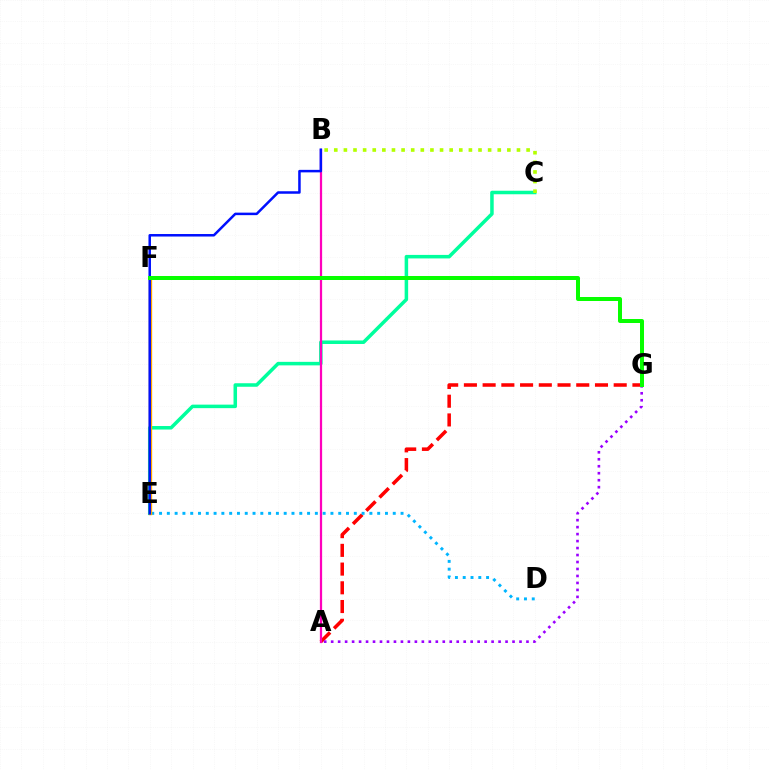{('A', 'G'): [{'color': '#ff0000', 'line_style': 'dashed', 'thickness': 2.54}, {'color': '#9b00ff', 'line_style': 'dotted', 'thickness': 1.9}], ('C', 'E'): [{'color': '#00ff9d', 'line_style': 'solid', 'thickness': 2.53}], ('D', 'E'): [{'color': '#00b5ff', 'line_style': 'dotted', 'thickness': 2.12}], ('A', 'B'): [{'color': '#ff00bd', 'line_style': 'solid', 'thickness': 1.61}], ('E', 'F'): [{'color': '#ffa500', 'line_style': 'solid', 'thickness': 2.4}], ('B', 'C'): [{'color': '#b3ff00', 'line_style': 'dotted', 'thickness': 2.61}], ('B', 'E'): [{'color': '#0010ff', 'line_style': 'solid', 'thickness': 1.81}], ('F', 'G'): [{'color': '#08ff00', 'line_style': 'solid', 'thickness': 2.88}]}